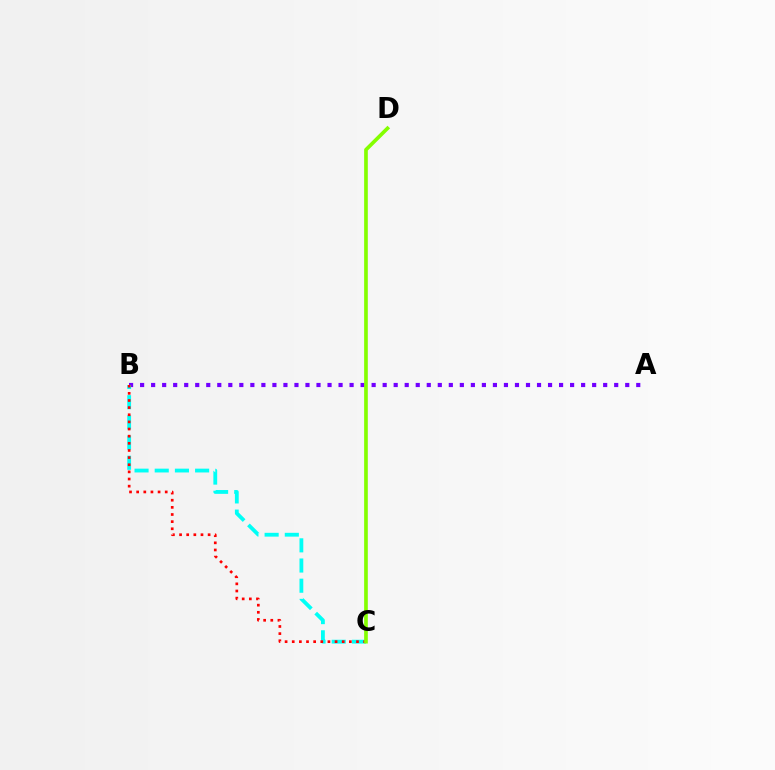{('A', 'B'): [{'color': '#7200ff', 'line_style': 'dotted', 'thickness': 3.0}], ('B', 'C'): [{'color': '#00fff6', 'line_style': 'dashed', 'thickness': 2.74}, {'color': '#ff0000', 'line_style': 'dotted', 'thickness': 1.94}], ('C', 'D'): [{'color': '#84ff00', 'line_style': 'solid', 'thickness': 2.64}]}